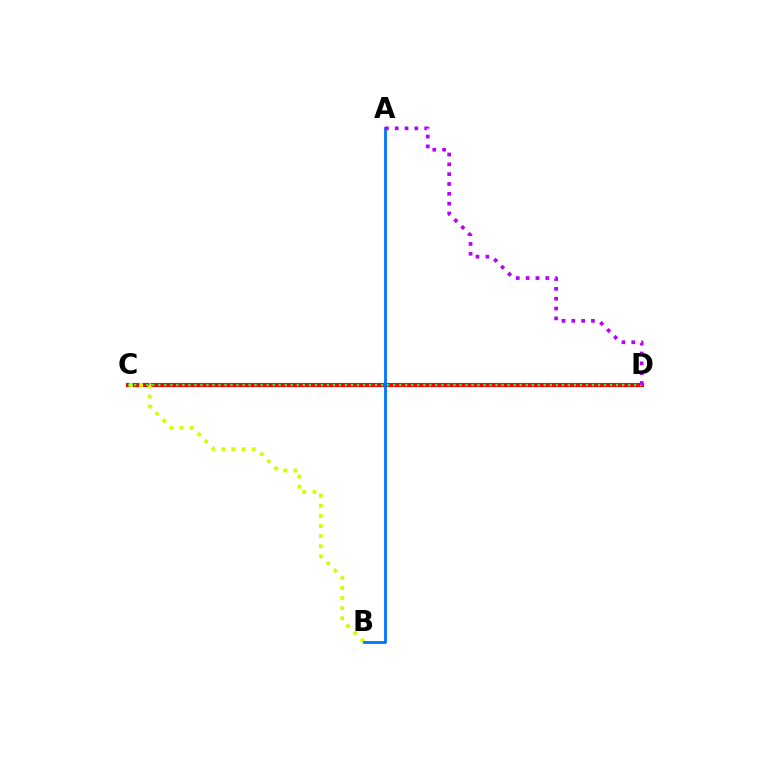{('C', 'D'): [{'color': '#ff0000', 'line_style': 'solid', 'thickness': 2.95}, {'color': '#00ff5c', 'line_style': 'dotted', 'thickness': 1.64}], ('B', 'C'): [{'color': '#d1ff00', 'line_style': 'dotted', 'thickness': 2.75}], ('A', 'B'): [{'color': '#0074ff', 'line_style': 'solid', 'thickness': 2.01}], ('A', 'D'): [{'color': '#b900ff', 'line_style': 'dotted', 'thickness': 2.67}]}